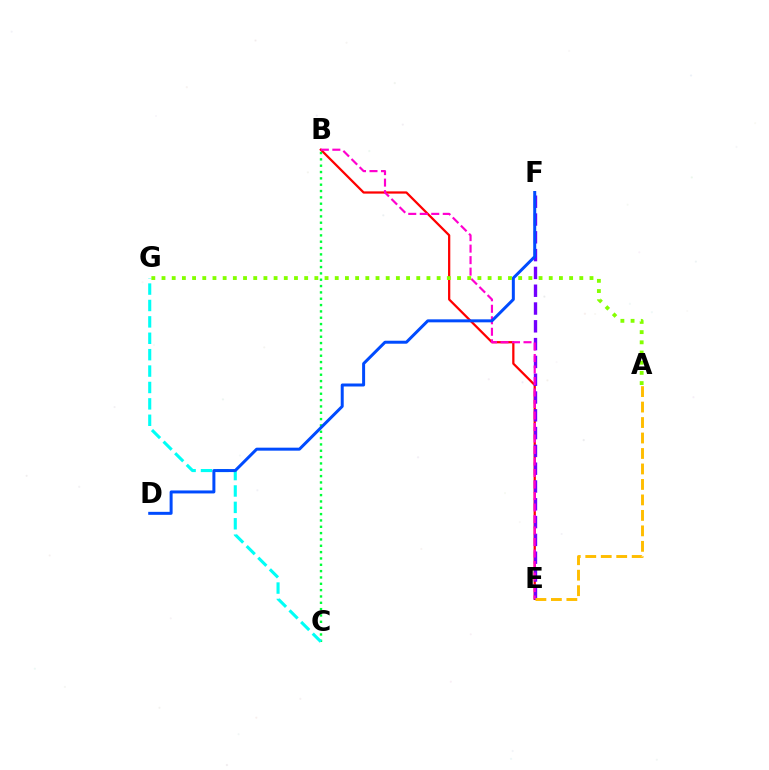{('B', 'E'): [{'color': '#ff0000', 'line_style': 'solid', 'thickness': 1.62}, {'color': '#ff00cf', 'line_style': 'dashed', 'thickness': 1.56}], ('B', 'C'): [{'color': '#00ff39', 'line_style': 'dotted', 'thickness': 1.72}], ('E', 'F'): [{'color': '#7200ff', 'line_style': 'dashed', 'thickness': 2.42}], ('C', 'G'): [{'color': '#00fff6', 'line_style': 'dashed', 'thickness': 2.23}], ('D', 'F'): [{'color': '#004bff', 'line_style': 'solid', 'thickness': 2.15}], ('A', 'E'): [{'color': '#ffbd00', 'line_style': 'dashed', 'thickness': 2.1}], ('A', 'G'): [{'color': '#84ff00', 'line_style': 'dotted', 'thickness': 2.77}]}